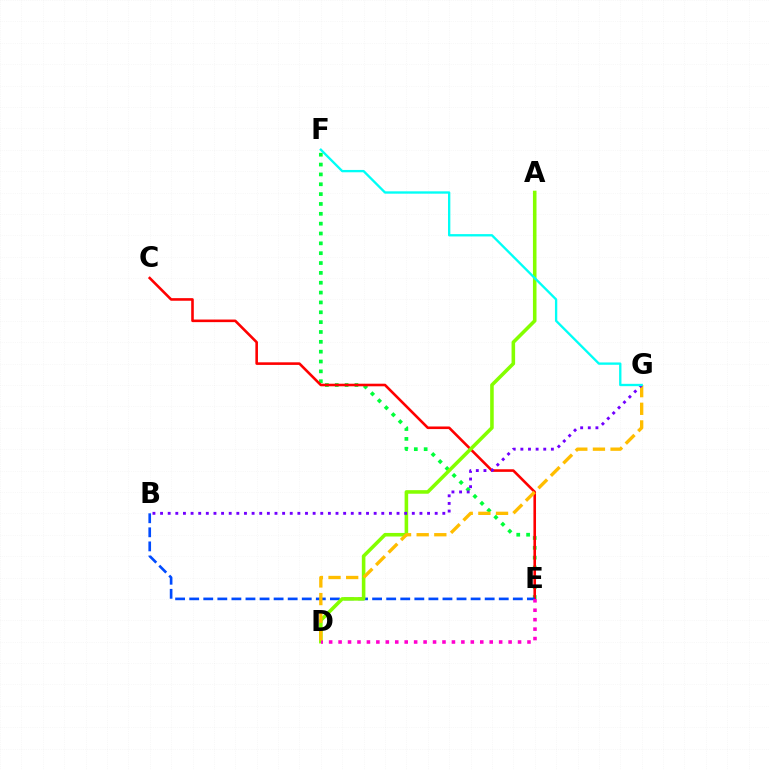{('E', 'F'): [{'color': '#00ff39', 'line_style': 'dotted', 'thickness': 2.68}], ('C', 'E'): [{'color': '#ff0000', 'line_style': 'solid', 'thickness': 1.87}], ('B', 'E'): [{'color': '#004bff', 'line_style': 'dashed', 'thickness': 1.91}], ('A', 'D'): [{'color': '#84ff00', 'line_style': 'solid', 'thickness': 2.57}], ('D', 'E'): [{'color': '#ff00cf', 'line_style': 'dotted', 'thickness': 2.57}], ('D', 'G'): [{'color': '#ffbd00', 'line_style': 'dashed', 'thickness': 2.4}], ('B', 'G'): [{'color': '#7200ff', 'line_style': 'dotted', 'thickness': 2.07}], ('F', 'G'): [{'color': '#00fff6', 'line_style': 'solid', 'thickness': 1.68}]}